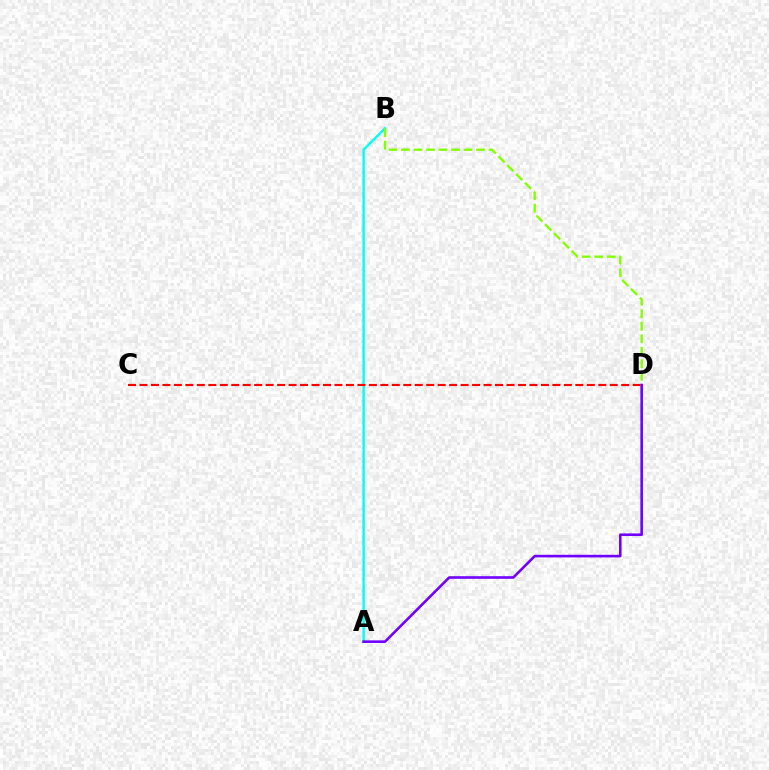{('A', 'B'): [{'color': '#00fff6', 'line_style': 'solid', 'thickness': 1.73}], ('C', 'D'): [{'color': '#ff0000', 'line_style': 'dashed', 'thickness': 1.56}], ('B', 'D'): [{'color': '#84ff00', 'line_style': 'dashed', 'thickness': 1.7}], ('A', 'D'): [{'color': '#7200ff', 'line_style': 'solid', 'thickness': 1.88}]}